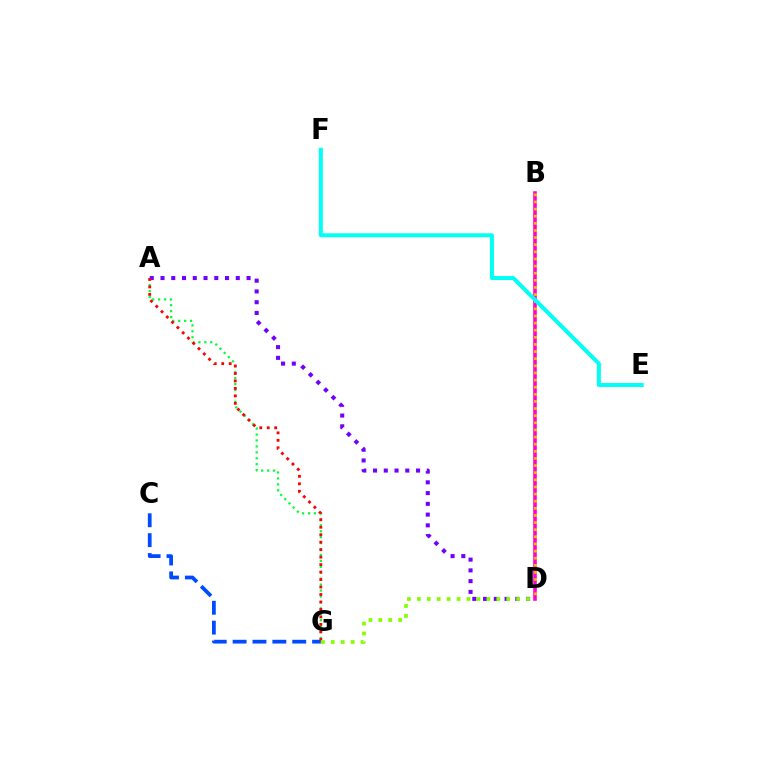{('C', 'G'): [{'color': '#004bff', 'line_style': 'dashed', 'thickness': 2.7}], ('A', 'G'): [{'color': '#00ff39', 'line_style': 'dotted', 'thickness': 1.61}, {'color': '#ff0000', 'line_style': 'dotted', 'thickness': 2.03}], ('B', 'D'): [{'color': '#ff00cf', 'line_style': 'solid', 'thickness': 2.59}, {'color': '#ffbd00', 'line_style': 'dotted', 'thickness': 1.94}], ('A', 'D'): [{'color': '#7200ff', 'line_style': 'dotted', 'thickness': 2.92}], ('E', 'F'): [{'color': '#00fff6', 'line_style': 'solid', 'thickness': 2.88}], ('D', 'G'): [{'color': '#84ff00', 'line_style': 'dotted', 'thickness': 2.7}]}